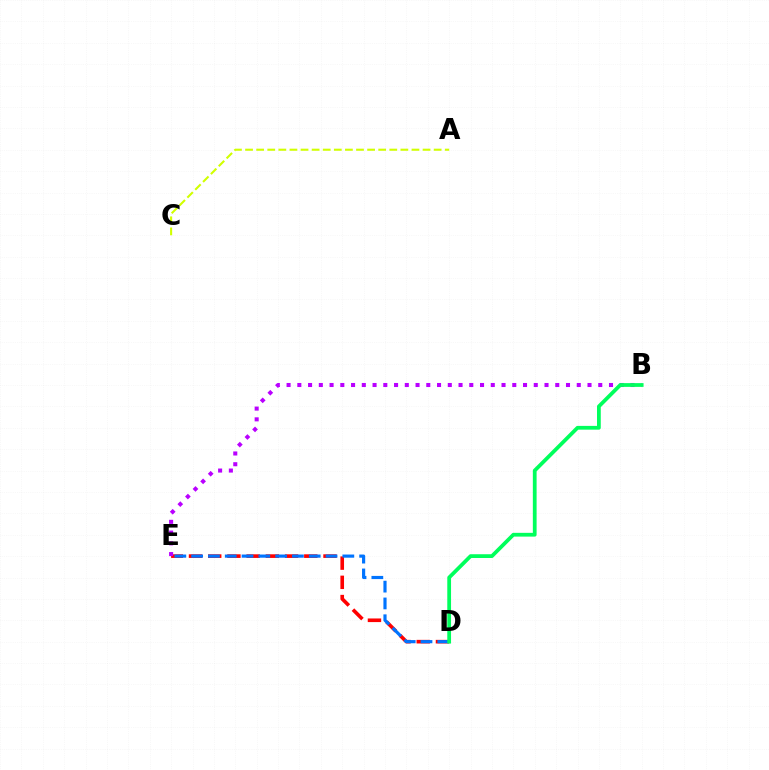{('D', 'E'): [{'color': '#ff0000', 'line_style': 'dashed', 'thickness': 2.61}, {'color': '#0074ff', 'line_style': 'dashed', 'thickness': 2.28}], ('B', 'E'): [{'color': '#b900ff', 'line_style': 'dotted', 'thickness': 2.92}], ('B', 'D'): [{'color': '#00ff5c', 'line_style': 'solid', 'thickness': 2.71}], ('A', 'C'): [{'color': '#d1ff00', 'line_style': 'dashed', 'thickness': 1.51}]}